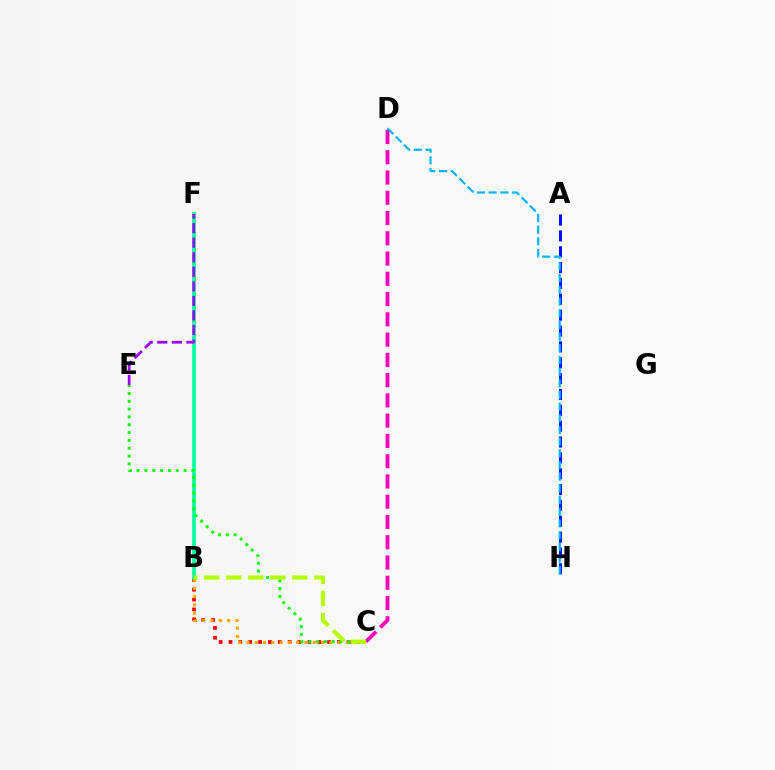{('A', 'H'): [{'color': '#0010ff', 'line_style': 'dashed', 'thickness': 2.15}], ('B', 'C'): [{'color': '#ff0000', 'line_style': 'dotted', 'thickness': 2.68}, {'color': '#ffa500', 'line_style': 'dotted', 'thickness': 2.25}, {'color': '#b3ff00', 'line_style': 'dashed', 'thickness': 2.99}], ('B', 'F'): [{'color': '#00ff9d', 'line_style': 'solid', 'thickness': 2.64}], ('C', 'E'): [{'color': '#08ff00', 'line_style': 'dotted', 'thickness': 2.12}], ('E', 'F'): [{'color': '#9b00ff', 'line_style': 'dashed', 'thickness': 1.98}], ('C', 'D'): [{'color': '#ff00bd', 'line_style': 'dashed', 'thickness': 2.75}], ('D', 'H'): [{'color': '#00b5ff', 'line_style': 'dashed', 'thickness': 1.59}]}